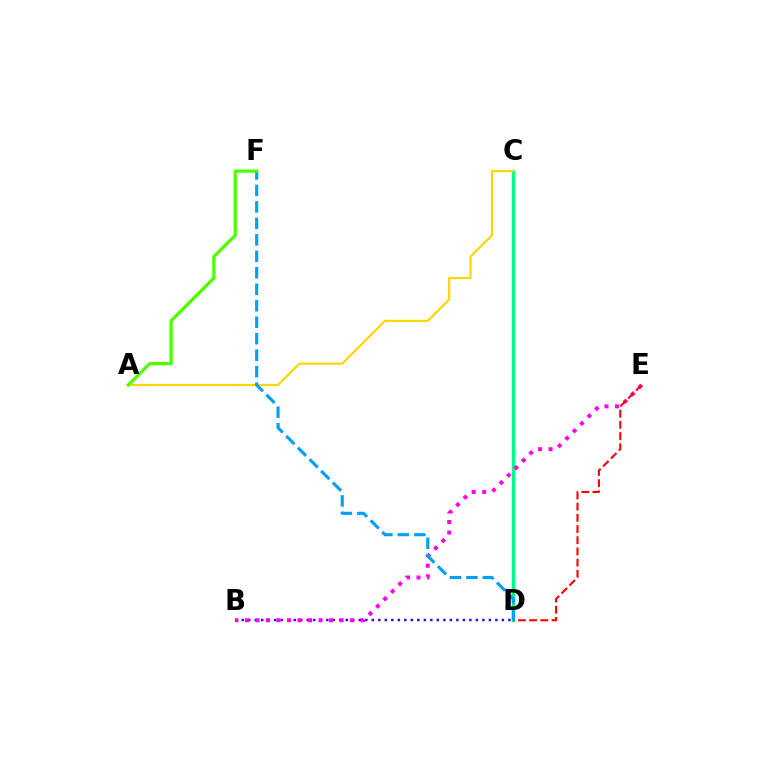{('C', 'D'): [{'color': '#00ff86', 'line_style': 'solid', 'thickness': 2.44}], ('B', 'D'): [{'color': '#3700ff', 'line_style': 'dotted', 'thickness': 1.77}], ('B', 'E'): [{'color': '#ff00ed', 'line_style': 'dotted', 'thickness': 2.86}], ('D', 'E'): [{'color': '#ff0000', 'line_style': 'dashed', 'thickness': 1.52}], ('A', 'C'): [{'color': '#ffd500', 'line_style': 'solid', 'thickness': 1.56}], ('D', 'F'): [{'color': '#009eff', 'line_style': 'dashed', 'thickness': 2.24}], ('A', 'F'): [{'color': '#4fff00', 'line_style': 'solid', 'thickness': 2.38}]}